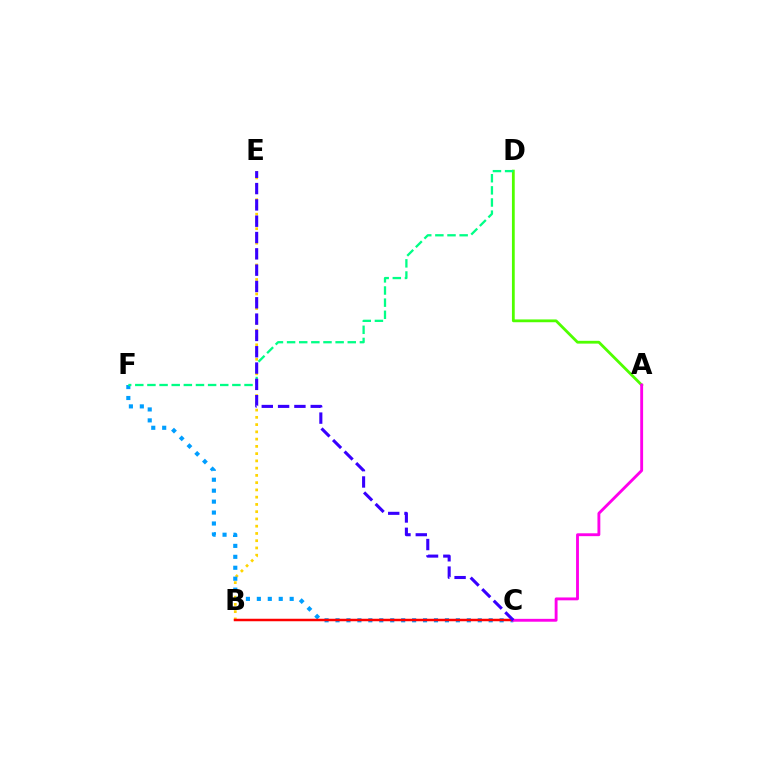{('A', 'D'): [{'color': '#4fff00', 'line_style': 'solid', 'thickness': 2.01}], ('B', 'E'): [{'color': '#ffd500', 'line_style': 'dotted', 'thickness': 1.97}], ('C', 'F'): [{'color': '#009eff', 'line_style': 'dotted', 'thickness': 2.97}], ('D', 'F'): [{'color': '#00ff86', 'line_style': 'dashed', 'thickness': 1.65}], ('B', 'C'): [{'color': '#ff0000', 'line_style': 'solid', 'thickness': 1.8}], ('A', 'C'): [{'color': '#ff00ed', 'line_style': 'solid', 'thickness': 2.07}], ('C', 'E'): [{'color': '#3700ff', 'line_style': 'dashed', 'thickness': 2.22}]}